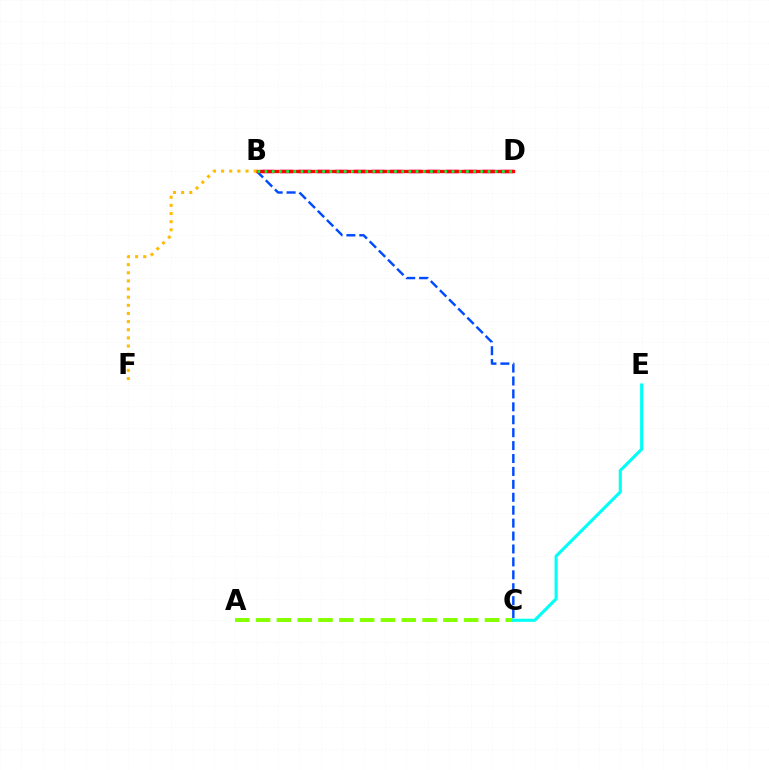{('A', 'C'): [{'color': '#84ff00', 'line_style': 'dashed', 'thickness': 2.83}], ('B', 'C'): [{'color': '#004bff', 'line_style': 'dashed', 'thickness': 1.76}], ('B', 'D'): [{'color': '#ff00cf', 'line_style': 'dashed', 'thickness': 2.5}, {'color': '#7200ff', 'line_style': 'dashed', 'thickness': 2.13}, {'color': '#ff0000', 'line_style': 'solid', 'thickness': 2.4}, {'color': '#00ff39', 'line_style': 'dotted', 'thickness': 1.95}], ('B', 'F'): [{'color': '#ffbd00', 'line_style': 'dotted', 'thickness': 2.21}], ('C', 'E'): [{'color': '#00fff6', 'line_style': 'solid', 'thickness': 2.23}]}